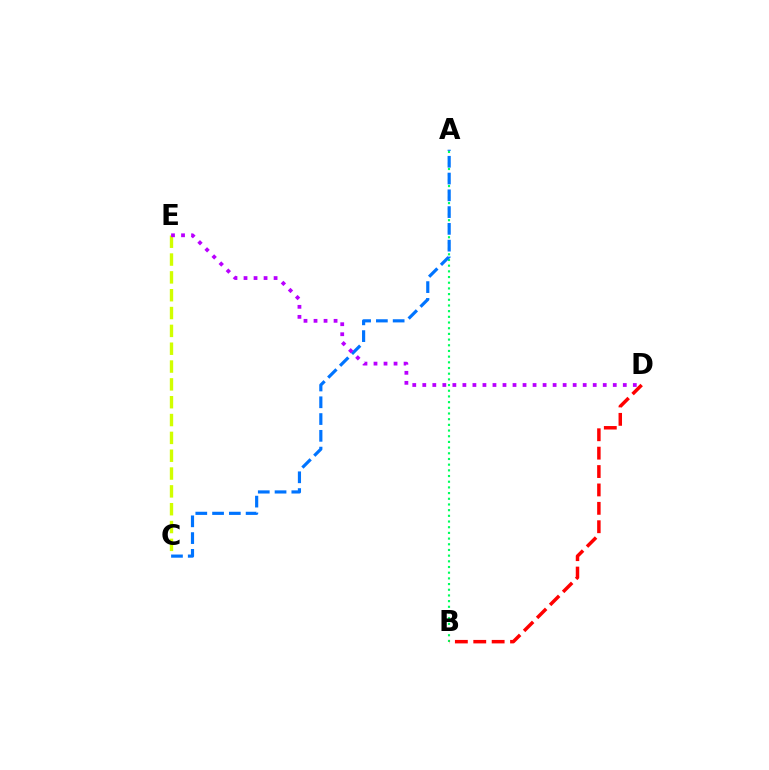{('A', 'B'): [{'color': '#00ff5c', 'line_style': 'dotted', 'thickness': 1.54}], ('A', 'C'): [{'color': '#0074ff', 'line_style': 'dashed', 'thickness': 2.28}], ('B', 'D'): [{'color': '#ff0000', 'line_style': 'dashed', 'thickness': 2.5}], ('C', 'E'): [{'color': '#d1ff00', 'line_style': 'dashed', 'thickness': 2.42}], ('D', 'E'): [{'color': '#b900ff', 'line_style': 'dotted', 'thickness': 2.72}]}